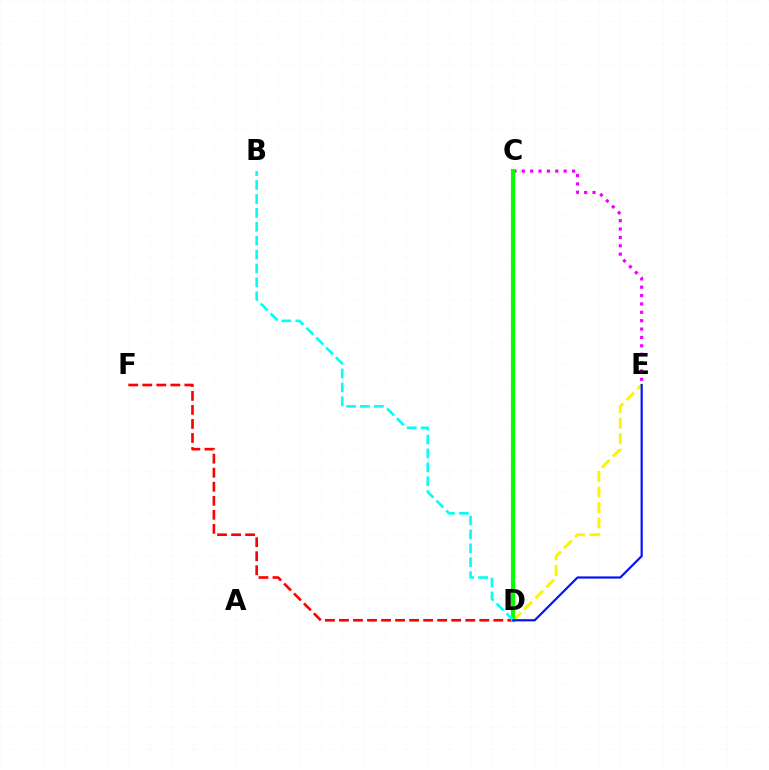{('C', 'E'): [{'color': '#ee00ff', 'line_style': 'dotted', 'thickness': 2.28}], ('D', 'E'): [{'color': '#fcf500', 'line_style': 'dashed', 'thickness': 2.11}, {'color': '#0010ff', 'line_style': 'solid', 'thickness': 1.56}], ('D', 'F'): [{'color': '#ff0000', 'line_style': 'dashed', 'thickness': 1.91}], ('C', 'D'): [{'color': '#08ff00', 'line_style': 'solid', 'thickness': 2.96}], ('B', 'D'): [{'color': '#00fff6', 'line_style': 'dashed', 'thickness': 1.89}]}